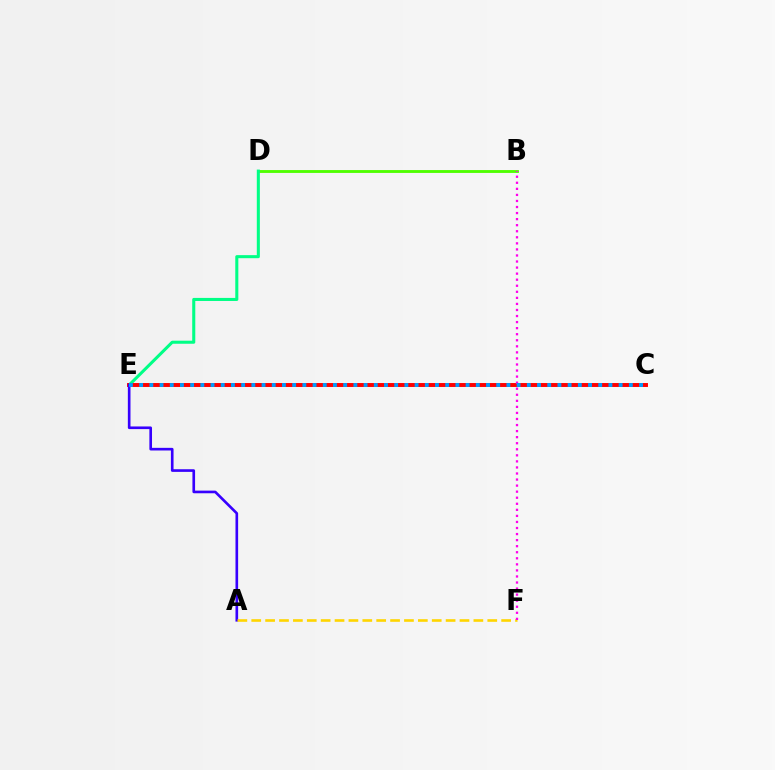{('B', 'D'): [{'color': '#4fff00', 'line_style': 'solid', 'thickness': 2.06}], ('D', 'E'): [{'color': '#00ff86', 'line_style': 'solid', 'thickness': 2.2}], ('C', 'E'): [{'color': '#ff0000', 'line_style': 'solid', 'thickness': 2.83}, {'color': '#009eff', 'line_style': 'dotted', 'thickness': 2.77}], ('A', 'E'): [{'color': '#3700ff', 'line_style': 'solid', 'thickness': 1.9}], ('A', 'F'): [{'color': '#ffd500', 'line_style': 'dashed', 'thickness': 1.89}], ('B', 'F'): [{'color': '#ff00ed', 'line_style': 'dotted', 'thickness': 1.65}]}